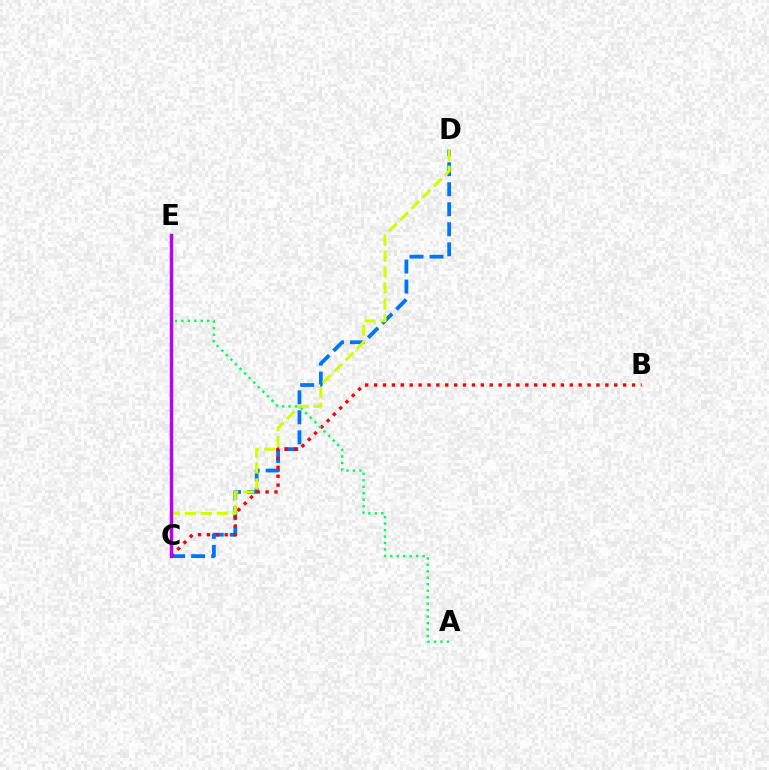{('C', 'D'): [{'color': '#0074ff', 'line_style': 'dashed', 'thickness': 2.72}, {'color': '#d1ff00', 'line_style': 'dashed', 'thickness': 2.16}], ('B', 'C'): [{'color': '#ff0000', 'line_style': 'dotted', 'thickness': 2.42}], ('A', 'E'): [{'color': '#00ff5c', 'line_style': 'dotted', 'thickness': 1.76}], ('C', 'E'): [{'color': '#b900ff', 'line_style': 'solid', 'thickness': 2.47}]}